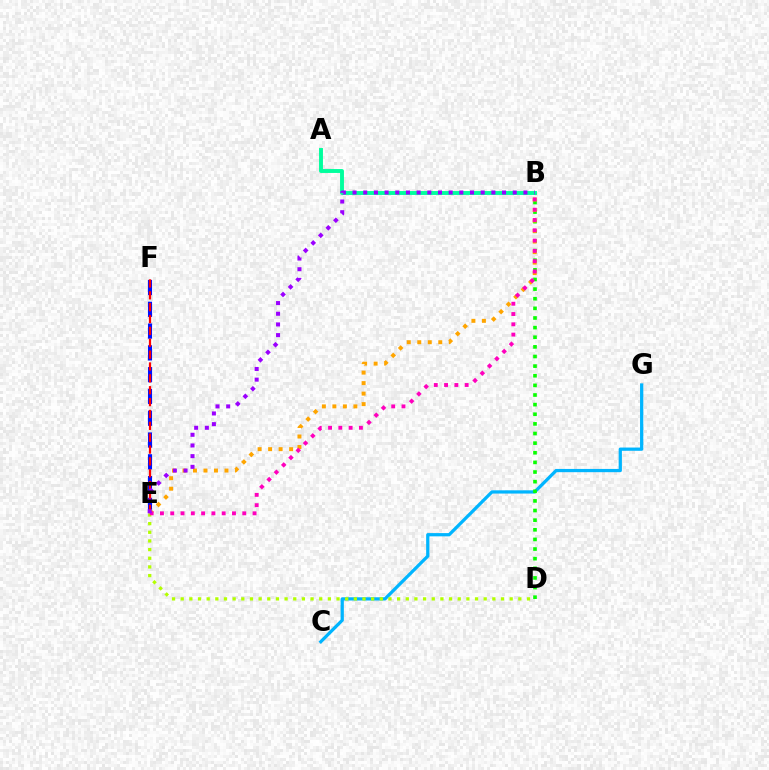{('E', 'F'): [{'color': '#0010ff', 'line_style': 'dashed', 'thickness': 2.96}, {'color': '#ff0000', 'line_style': 'dashed', 'thickness': 1.61}], ('C', 'G'): [{'color': '#00b5ff', 'line_style': 'solid', 'thickness': 2.34}], ('B', 'D'): [{'color': '#08ff00', 'line_style': 'dotted', 'thickness': 2.62}], ('B', 'E'): [{'color': '#ffa500', 'line_style': 'dotted', 'thickness': 2.85}, {'color': '#ff00bd', 'line_style': 'dotted', 'thickness': 2.8}, {'color': '#9b00ff', 'line_style': 'dotted', 'thickness': 2.9}], ('D', 'E'): [{'color': '#b3ff00', 'line_style': 'dotted', 'thickness': 2.35}], ('A', 'B'): [{'color': '#00ff9d', 'line_style': 'solid', 'thickness': 2.81}]}